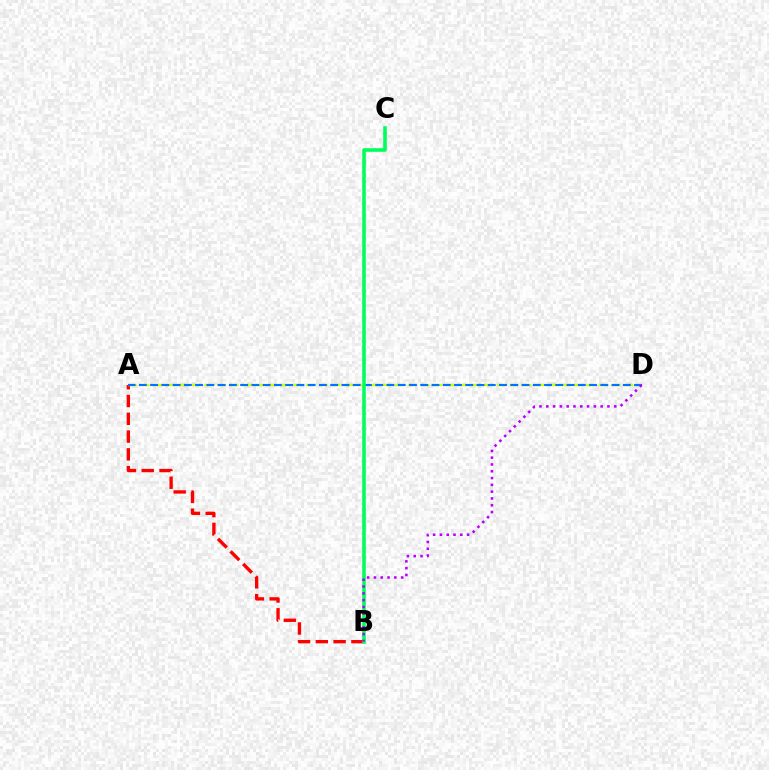{('A', 'B'): [{'color': '#ff0000', 'line_style': 'dashed', 'thickness': 2.42}], ('A', 'D'): [{'color': '#d1ff00', 'line_style': 'dashed', 'thickness': 1.73}, {'color': '#0074ff', 'line_style': 'dashed', 'thickness': 1.53}], ('B', 'C'): [{'color': '#00ff5c', 'line_style': 'solid', 'thickness': 2.58}], ('B', 'D'): [{'color': '#b900ff', 'line_style': 'dotted', 'thickness': 1.85}]}